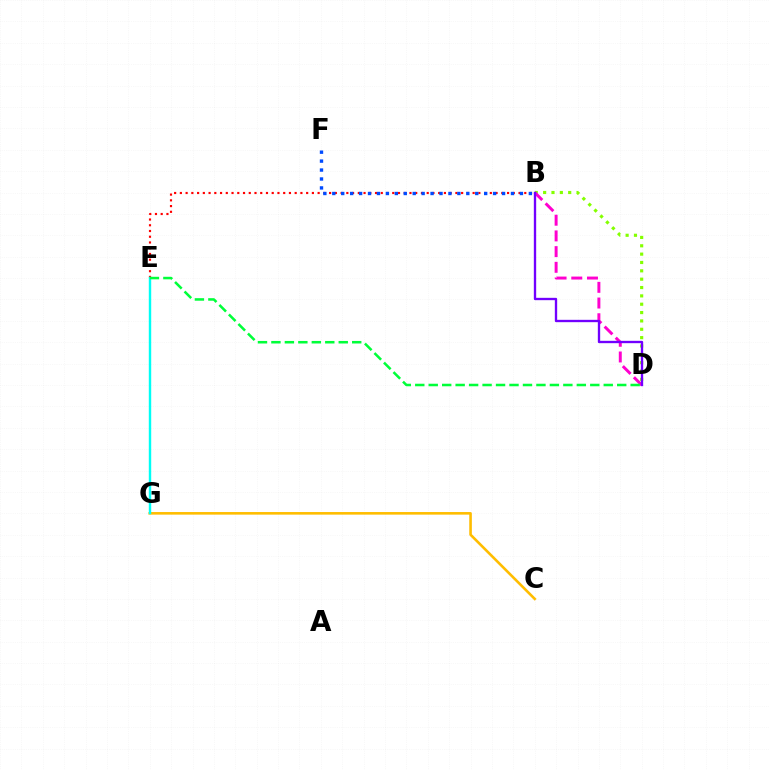{('C', 'G'): [{'color': '#ffbd00', 'line_style': 'solid', 'thickness': 1.87}], ('B', 'E'): [{'color': '#ff0000', 'line_style': 'dotted', 'thickness': 1.56}], ('B', 'D'): [{'color': '#84ff00', 'line_style': 'dotted', 'thickness': 2.27}, {'color': '#ff00cf', 'line_style': 'dashed', 'thickness': 2.13}, {'color': '#7200ff', 'line_style': 'solid', 'thickness': 1.69}], ('E', 'G'): [{'color': '#00fff6', 'line_style': 'solid', 'thickness': 1.75}], ('D', 'E'): [{'color': '#00ff39', 'line_style': 'dashed', 'thickness': 1.83}], ('B', 'F'): [{'color': '#004bff', 'line_style': 'dotted', 'thickness': 2.43}]}